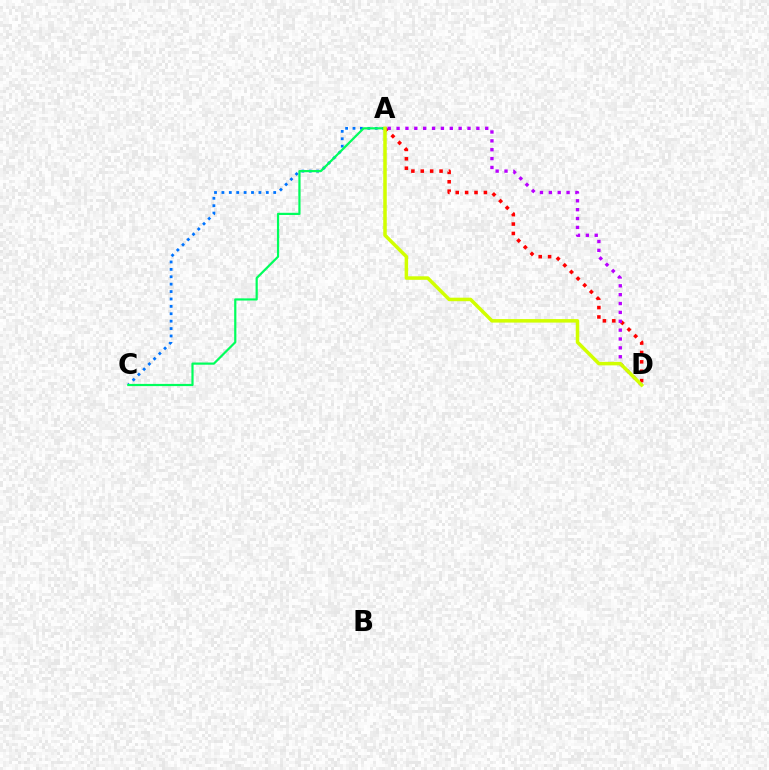{('A', 'C'): [{'color': '#0074ff', 'line_style': 'dotted', 'thickness': 2.01}, {'color': '#00ff5c', 'line_style': 'solid', 'thickness': 1.59}], ('A', 'D'): [{'color': '#ff0000', 'line_style': 'dotted', 'thickness': 2.55}, {'color': '#b900ff', 'line_style': 'dotted', 'thickness': 2.41}, {'color': '#d1ff00', 'line_style': 'solid', 'thickness': 2.53}]}